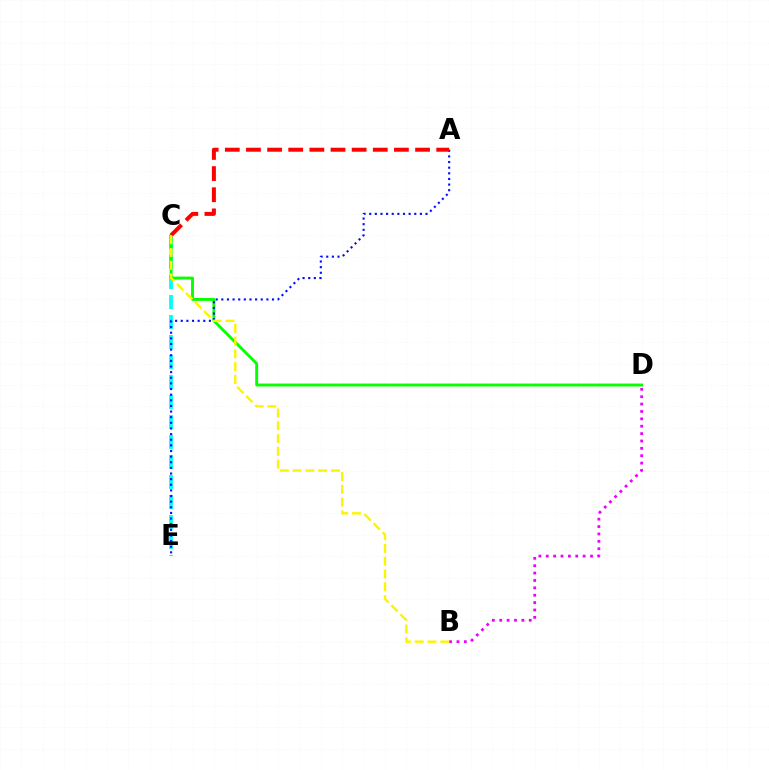{('B', 'D'): [{'color': '#ee00ff', 'line_style': 'dotted', 'thickness': 2.0}], ('C', 'E'): [{'color': '#00fff6', 'line_style': 'dashed', 'thickness': 2.72}], ('C', 'D'): [{'color': '#08ff00', 'line_style': 'solid', 'thickness': 2.09}], ('A', 'E'): [{'color': '#0010ff', 'line_style': 'dotted', 'thickness': 1.53}], ('A', 'C'): [{'color': '#ff0000', 'line_style': 'dashed', 'thickness': 2.87}], ('B', 'C'): [{'color': '#fcf500', 'line_style': 'dashed', 'thickness': 1.73}]}